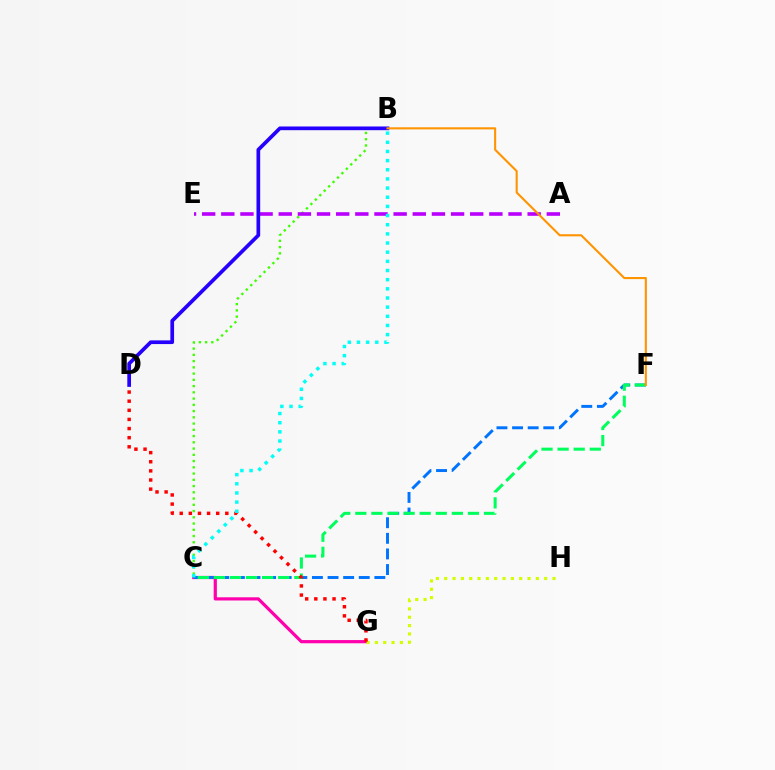{('C', 'G'): [{'color': '#ff00ac', 'line_style': 'solid', 'thickness': 2.3}], ('C', 'F'): [{'color': '#0074ff', 'line_style': 'dashed', 'thickness': 2.12}, {'color': '#00ff5c', 'line_style': 'dashed', 'thickness': 2.19}], ('B', 'C'): [{'color': '#3dff00', 'line_style': 'dotted', 'thickness': 1.7}, {'color': '#00fff6', 'line_style': 'dotted', 'thickness': 2.49}], ('A', 'E'): [{'color': '#b900ff', 'line_style': 'dashed', 'thickness': 2.6}], ('G', 'H'): [{'color': '#d1ff00', 'line_style': 'dotted', 'thickness': 2.26}], ('B', 'D'): [{'color': '#2500ff', 'line_style': 'solid', 'thickness': 2.66}], ('D', 'G'): [{'color': '#ff0000', 'line_style': 'dotted', 'thickness': 2.48}], ('B', 'F'): [{'color': '#ff9400', 'line_style': 'solid', 'thickness': 1.51}]}